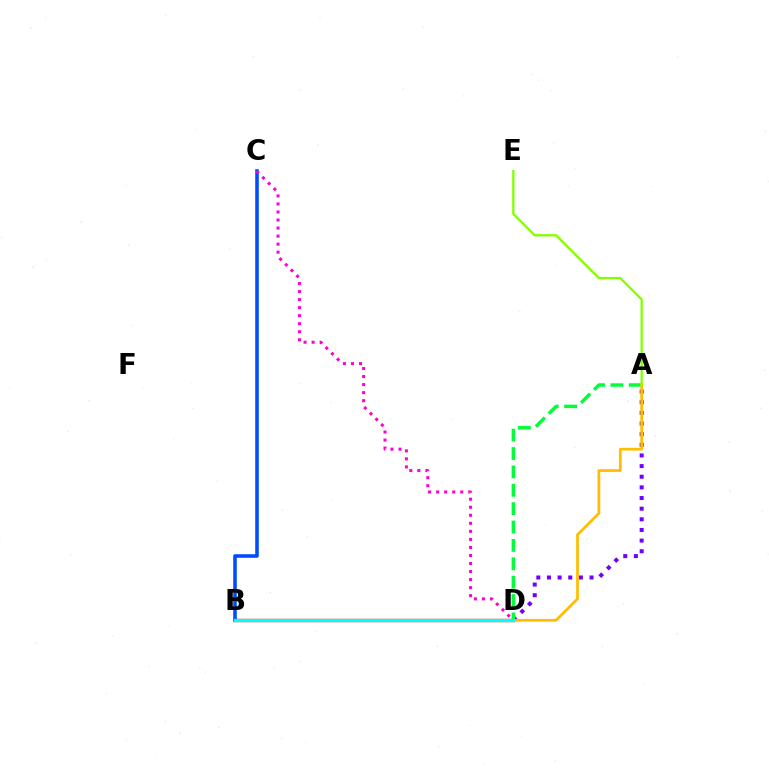{('B', 'D'): [{'color': '#ff0000', 'line_style': 'solid', 'thickness': 2.41}, {'color': '#00fff6', 'line_style': 'solid', 'thickness': 2.32}], ('A', 'D'): [{'color': '#7200ff', 'line_style': 'dotted', 'thickness': 2.89}, {'color': '#00ff39', 'line_style': 'dashed', 'thickness': 2.5}, {'color': '#ffbd00', 'line_style': 'solid', 'thickness': 1.96}], ('B', 'C'): [{'color': '#004bff', 'line_style': 'solid', 'thickness': 2.57}], ('C', 'D'): [{'color': '#ff00cf', 'line_style': 'dotted', 'thickness': 2.18}], ('A', 'E'): [{'color': '#84ff00', 'line_style': 'solid', 'thickness': 1.65}]}